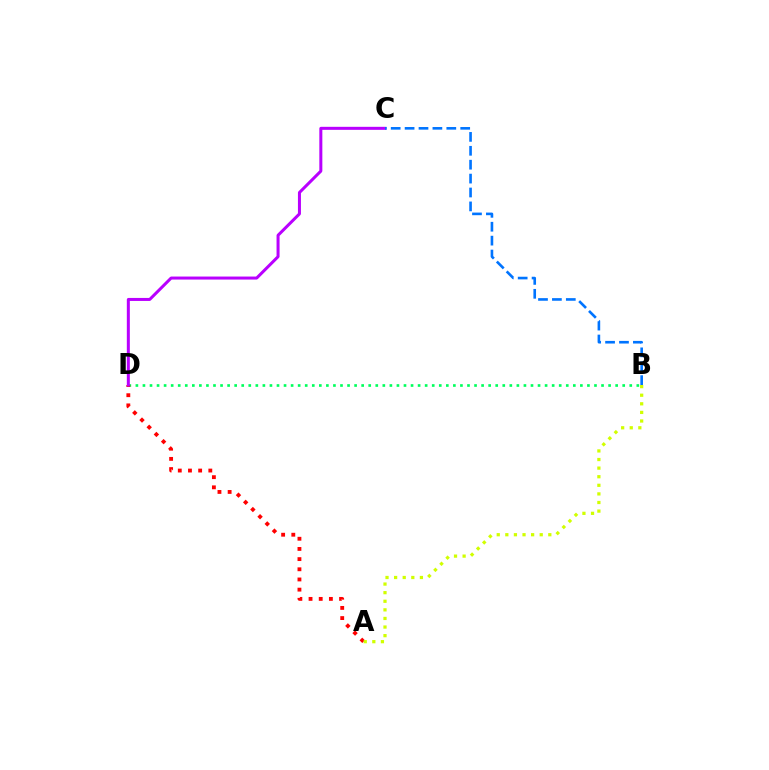{('B', 'D'): [{'color': '#00ff5c', 'line_style': 'dotted', 'thickness': 1.92}], ('A', 'D'): [{'color': '#ff0000', 'line_style': 'dotted', 'thickness': 2.76}], ('C', 'D'): [{'color': '#b900ff', 'line_style': 'solid', 'thickness': 2.17}], ('B', 'C'): [{'color': '#0074ff', 'line_style': 'dashed', 'thickness': 1.89}], ('A', 'B'): [{'color': '#d1ff00', 'line_style': 'dotted', 'thickness': 2.34}]}